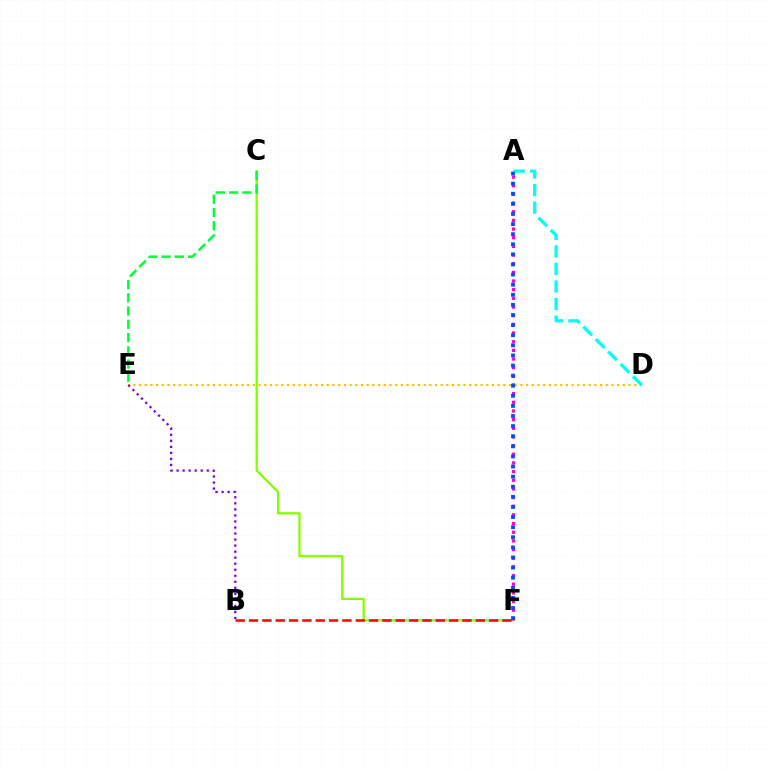{('D', 'E'): [{'color': '#ffbd00', 'line_style': 'dotted', 'thickness': 1.55}], ('C', 'F'): [{'color': '#84ff00', 'line_style': 'solid', 'thickness': 1.64}], ('A', 'F'): [{'color': '#ff00cf', 'line_style': 'dotted', 'thickness': 2.35}, {'color': '#004bff', 'line_style': 'dotted', 'thickness': 2.75}], ('C', 'E'): [{'color': '#00ff39', 'line_style': 'dashed', 'thickness': 1.8}], ('A', 'D'): [{'color': '#00fff6', 'line_style': 'dashed', 'thickness': 2.38}], ('B', 'E'): [{'color': '#7200ff', 'line_style': 'dotted', 'thickness': 1.64}], ('B', 'F'): [{'color': '#ff0000', 'line_style': 'dashed', 'thickness': 1.81}]}